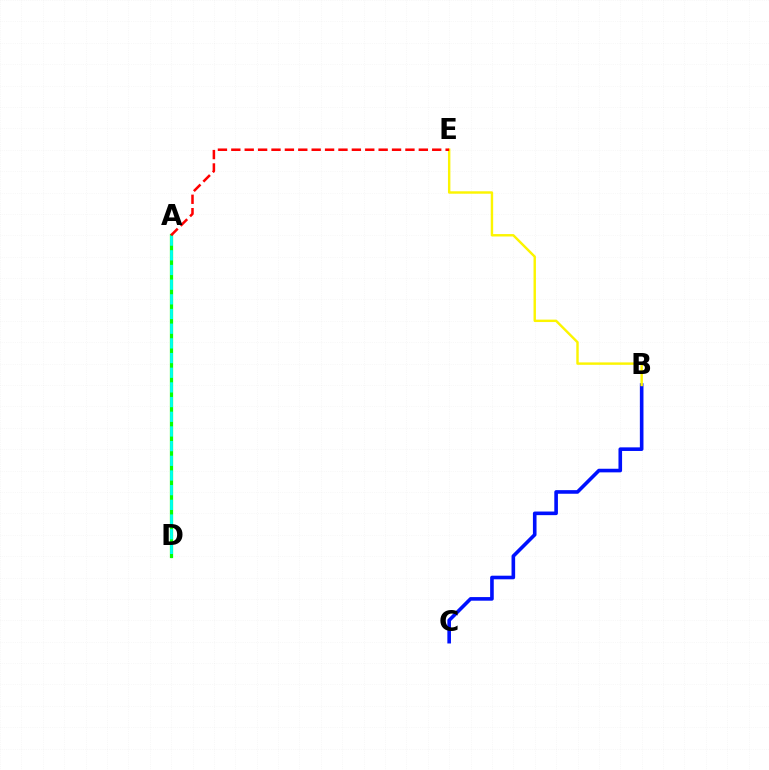{('A', 'D'): [{'color': '#ee00ff', 'line_style': 'dashed', 'thickness': 2.03}, {'color': '#08ff00', 'line_style': 'solid', 'thickness': 2.33}, {'color': '#00fff6', 'line_style': 'dashed', 'thickness': 1.99}], ('B', 'C'): [{'color': '#0010ff', 'line_style': 'solid', 'thickness': 2.6}], ('B', 'E'): [{'color': '#fcf500', 'line_style': 'solid', 'thickness': 1.74}], ('A', 'E'): [{'color': '#ff0000', 'line_style': 'dashed', 'thickness': 1.82}]}